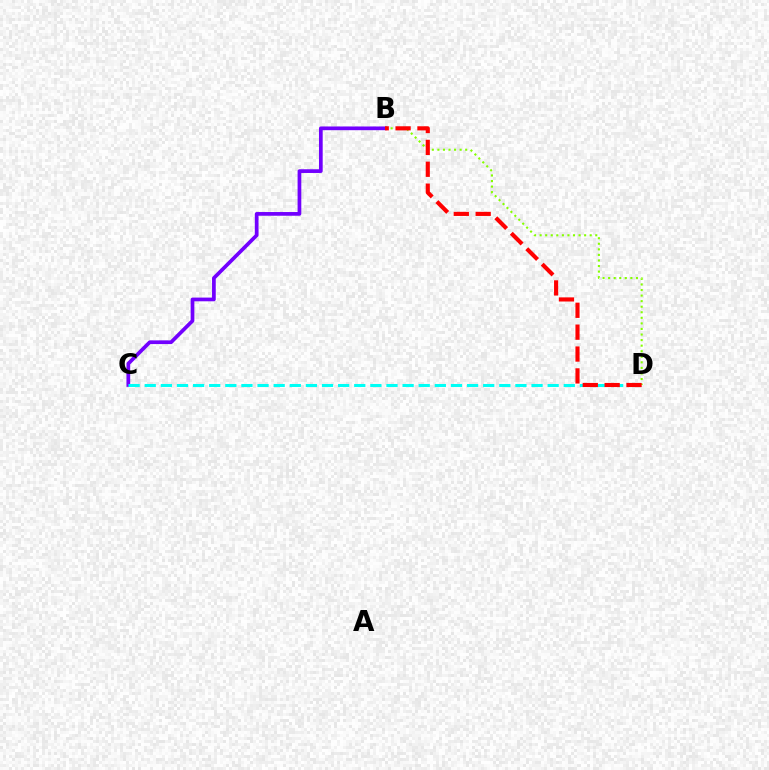{('B', 'C'): [{'color': '#7200ff', 'line_style': 'solid', 'thickness': 2.67}], ('B', 'D'): [{'color': '#84ff00', 'line_style': 'dotted', 'thickness': 1.51}, {'color': '#ff0000', 'line_style': 'dashed', 'thickness': 2.97}], ('C', 'D'): [{'color': '#00fff6', 'line_style': 'dashed', 'thickness': 2.19}]}